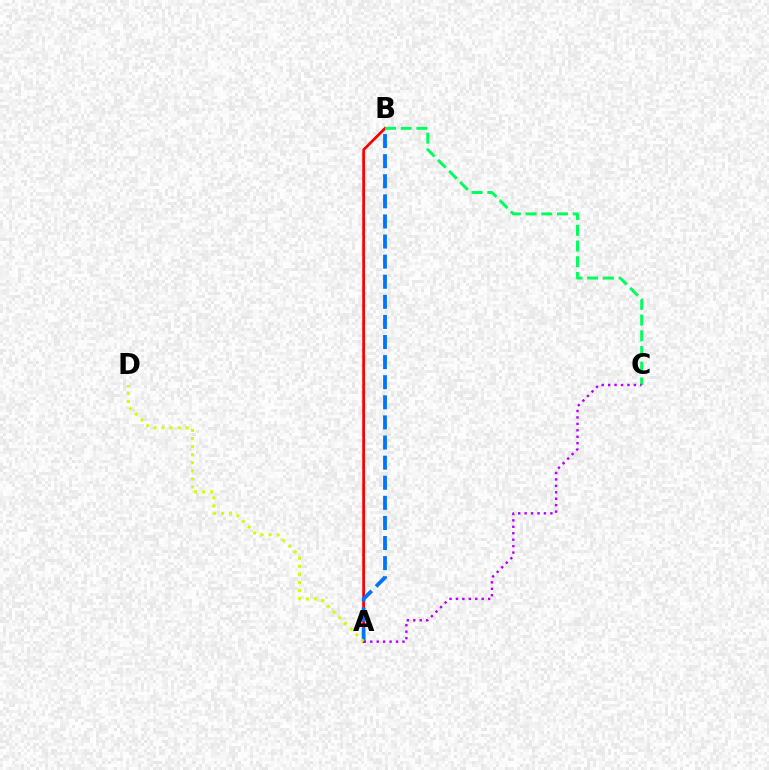{('A', 'B'): [{'color': '#ff0000', 'line_style': 'solid', 'thickness': 1.98}, {'color': '#0074ff', 'line_style': 'dashed', 'thickness': 2.73}], ('A', 'D'): [{'color': '#d1ff00', 'line_style': 'dotted', 'thickness': 2.19}], ('B', 'C'): [{'color': '#00ff5c', 'line_style': 'dashed', 'thickness': 2.13}], ('A', 'C'): [{'color': '#b900ff', 'line_style': 'dotted', 'thickness': 1.75}]}